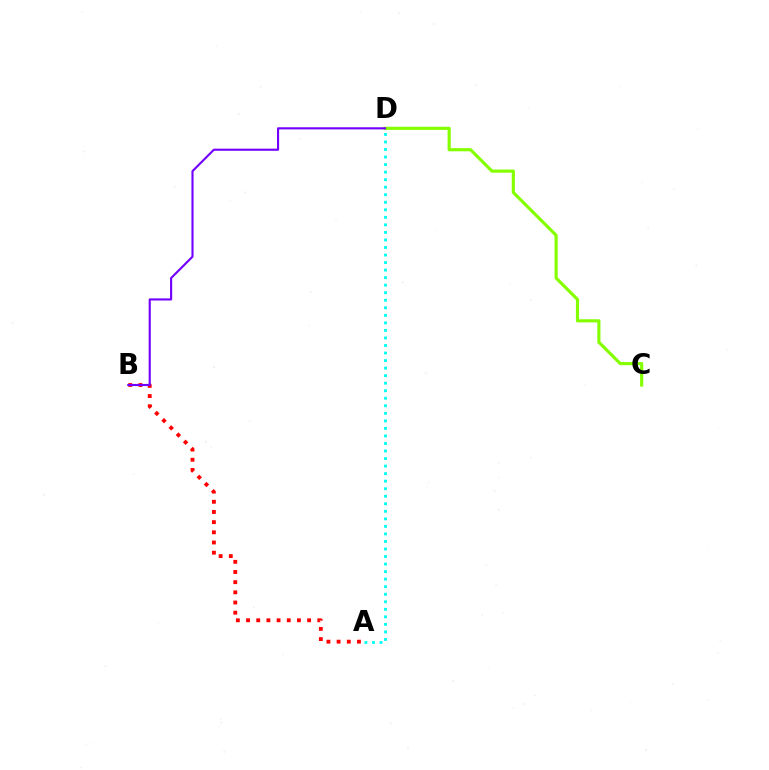{('A', 'B'): [{'color': '#ff0000', 'line_style': 'dotted', 'thickness': 2.77}], ('C', 'D'): [{'color': '#84ff00', 'line_style': 'solid', 'thickness': 2.26}], ('B', 'D'): [{'color': '#7200ff', 'line_style': 'solid', 'thickness': 1.53}], ('A', 'D'): [{'color': '#00fff6', 'line_style': 'dotted', 'thickness': 2.05}]}